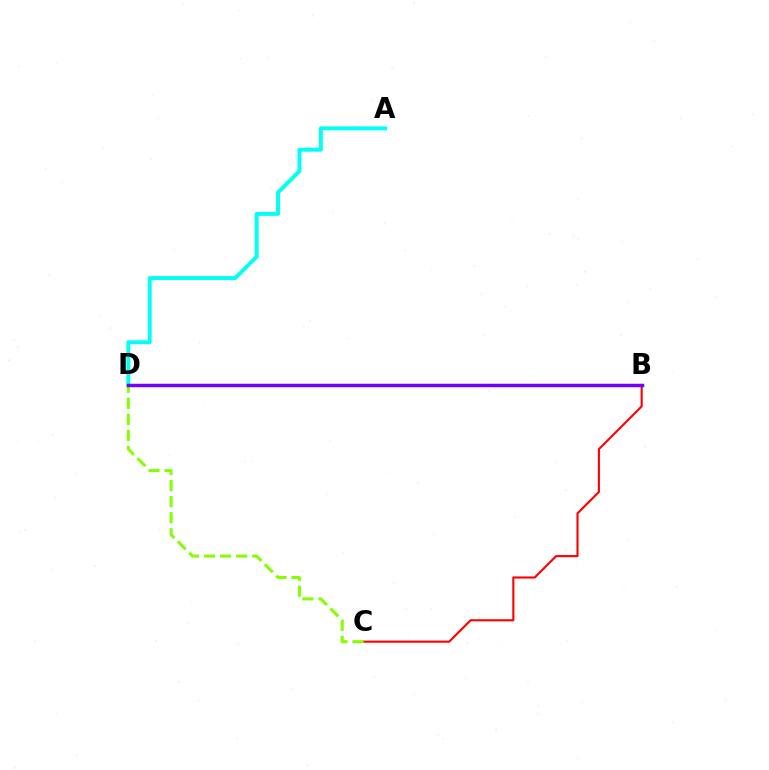{('A', 'D'): [{'color': '#00fff6', 'line_style': 'solid', 'thickness': 2.84}], ('B', 'C'): [{'color': '#ff0000', 'line_style': 'solid', 'thickness': 1.53}], ('C', 'D'): [{'color': '#84ff00', 'line_style': 'dashed', 'thickness': 2.18}], ('B', 'D'): [{'color': '#7200ff', 'line_style': 'solid', 'thickness': 2.49}]}